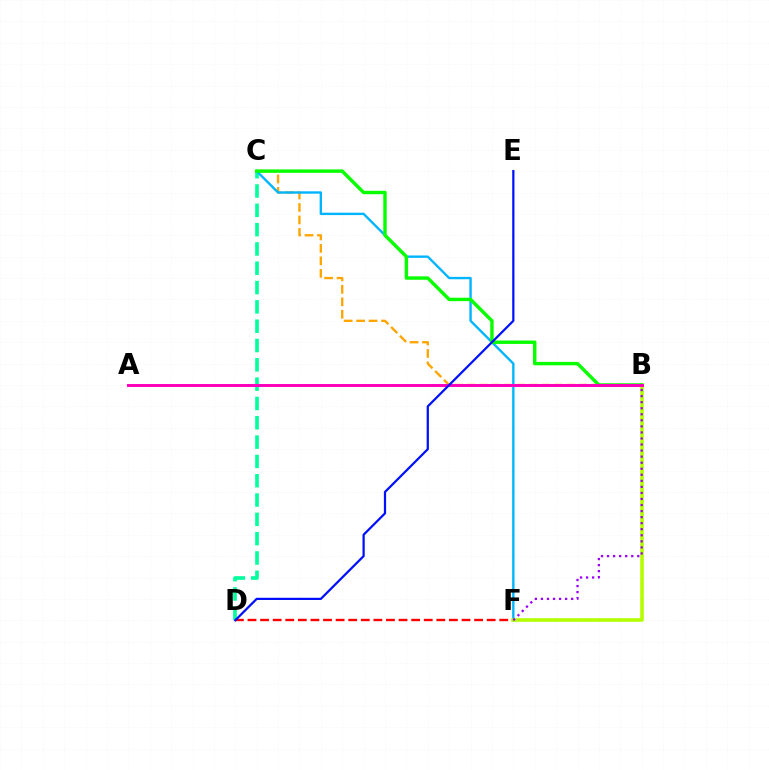{('B', 'C'): [{'color': '#ffa500', 'line_style': 'dashed', 'thickness': 1.69}, {'color': '#08ff00', 'line_style': 'solid', 'thickness': 2.46}], ('D', 'F'): [{'color': '#ff0000', 'line_style': 'dashed', 'thickness': 1.71}], ('C', 'D'): [{'color': '#00ff9d', 'line_style': 'dashed', 'thickness': 2.62}], ('C', 'F'): [{'color': '#00b5ff', 'line_style': 'solid', 'thickness': 1.71}], ('B', 'F'): [{'color': '#b3ff00', 'line_style': 'solid', 'thickness': 2.59}, {'color': '#9b00ff', 'line_style': 'dotted', 'thickness': 1.64}], ('A', 'B'): [{'color': '#ff00bd', 'line_style': 'solid', 'thickness': 2.12}], ('D', 'E'): [{'color': '#0010ff', 'line_style': 'solid', 'thickness': 1.61}]}